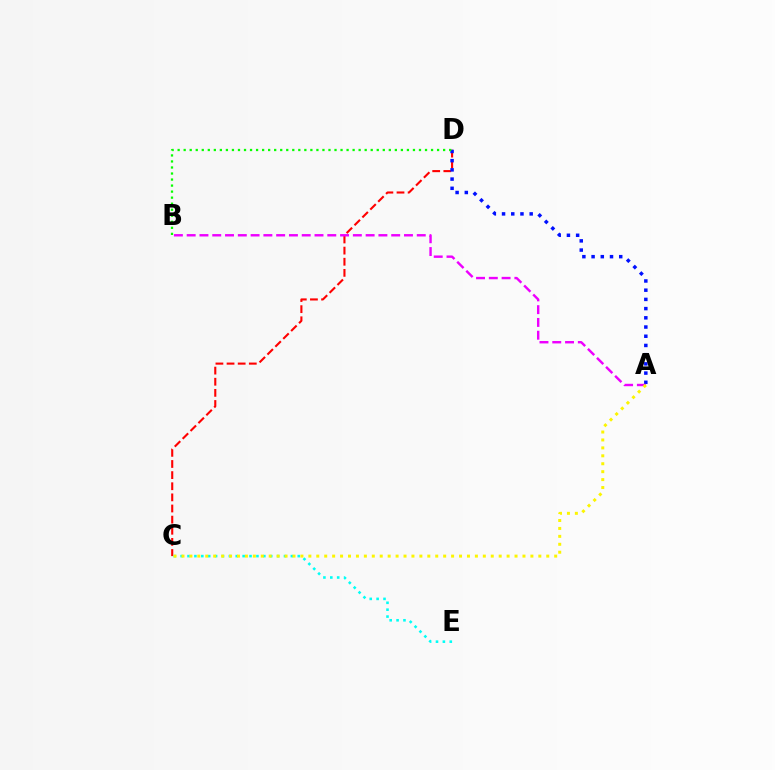{('C', 'D'): [{'color': '#ff0000', 'line_style': 'dashed', 'thickness': 1.51}], ('A', 'D'): [{'color': '#0010ff', 'line_style': 'dotted', 'thickness': 2.5}], ('B', 'D'): [{'color': '#08ff00', 'line_style': 'dotted', 'thickness': 1.64}], ('A', 'B'): [{'color': '#ee00ff', 'line_style': 'dashed', 'thickness': 1.74}], ('C', 'E'): [{'color': '#00fff6', 'line_style': 'dotted', 'thickness': 1.87}], ('A', 'C'): [{'color': '#fcf500', 'line_style': 'dotted', 'thickness': 2.15}]}